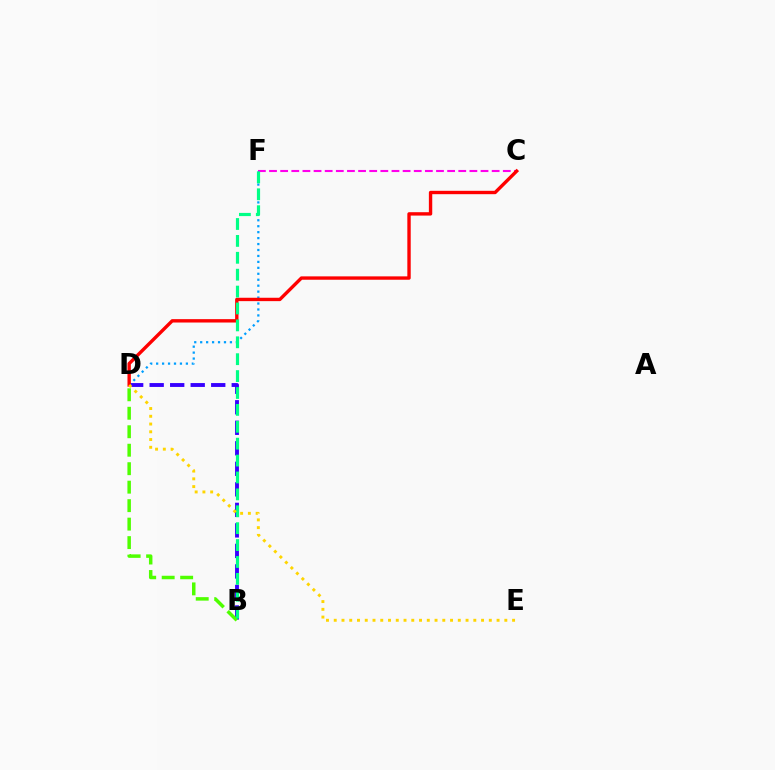{('B', 'D'): [{'color': '#3700ff', 'line_style': 'dashed', 'thickness': 2.79}, {'color': '#4fff00', 'line_style': 'dashed', 'thickness': 2.51}], ('C', 'F'): [{'color': '#ff00ed', 'line_style': 'dashed', 'thickness': 1.51}], ('D', 'F'): [{'color': '#009eff', 'line_style': 'dotted', 'thickness': 1.62}], ('C', 'D'): [{'color': '#ff0000', 'line_style': 'solid', 'thickness': 2.43}], ('B', 'F'): [{'color': '#00ff86', 'line_style': 'dashed', 'thickness': 2.3}], ('D', 'E'): [{'color': '#ffd500', 'line_style': 'dotted', 'thickness': 2.11}]}